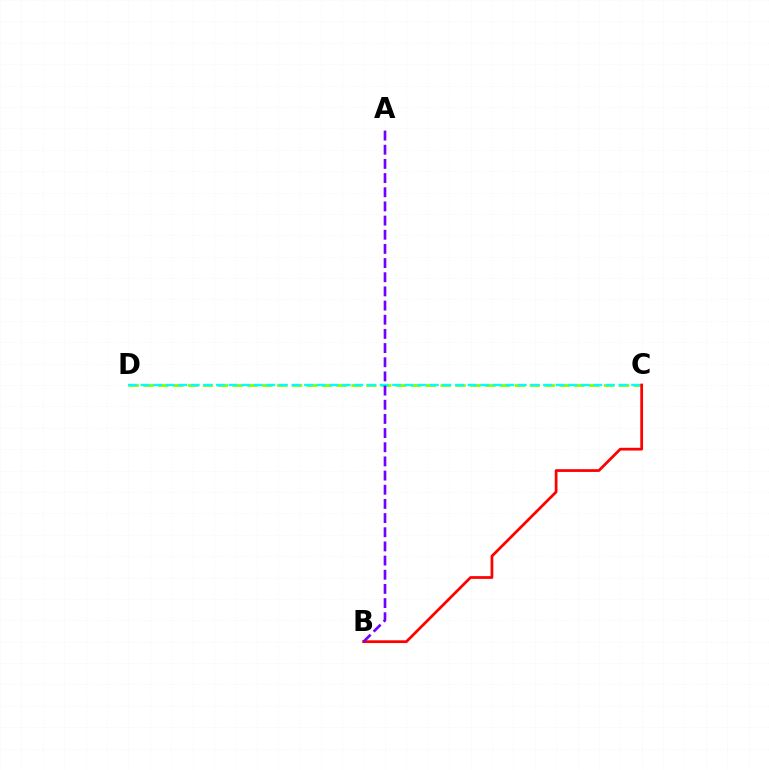{('C', 'D'): [{'color': '#84ff00', 'line_style': 'dashed', 'thickness': 2.02}, {'color': '#00fff6', 'line_style': 'dashed', 'thickness': 1.71}], ('B', 'C'): [{'color': '#ff0000', 'line_style': 'solid', 'thickness': 1.98}], ('A', 'B'): [{'color': '#7200ff', 'line_style': 'dashed', 'thickness': 1.92}]}